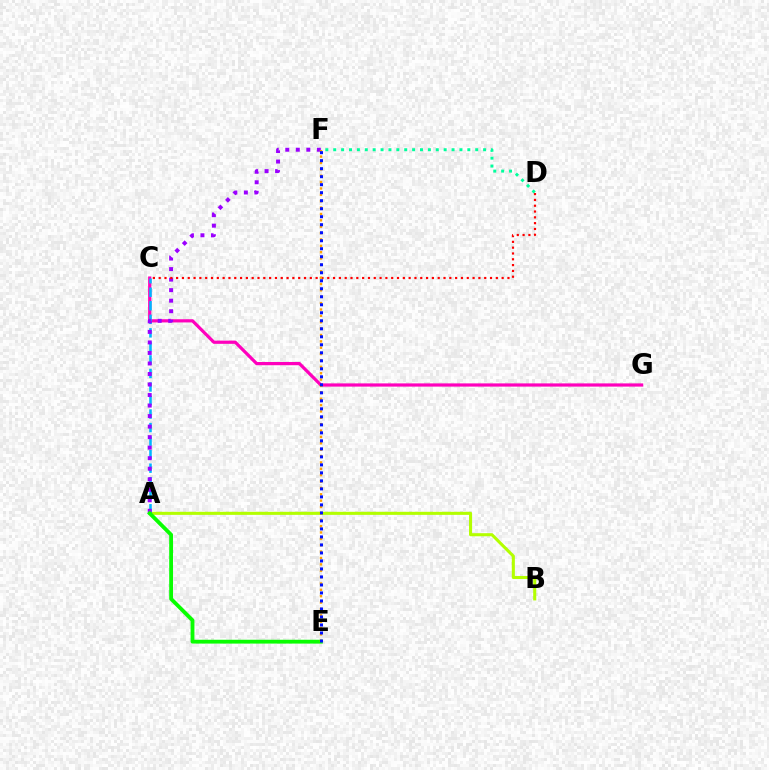{('C', 'G'): [{'color': '#ff00bd', 'line_style': 'solid', 'thickness': 2.31}], ('A', 'B'): [{'color': '#b3ff00', 'line_style': 'solid', 'thickness': 2.21}], ('A', 'C'): [{'color': '#00b5ff', 'line_style': 'dashed', 'thickness': 1.84}], ('A', 'F'): [{'color': '#9b00ff', 'line_style': 'dotted', 'thickness': 2.86}], ('A', 'E'): [{'color': '#08ff00', 'line_style': 'solid', 'thickness': 2.76}], ('C', 'D'): [{'color': '#ff0000', 'line_style': 'dotted', 'thickness': 1.58}], ('E', 'F'): [{'color': '#ffa500', 'line_style': 'dotted', 'thickness': 1.73}, {'color': '#0010ff', 'line_style': 'dotted', 'thickness': 2.17}], ('D', 'F'): [{'color': '#00ff9d', 'line_style': 'dotted', 'thickness': 2.14}]}